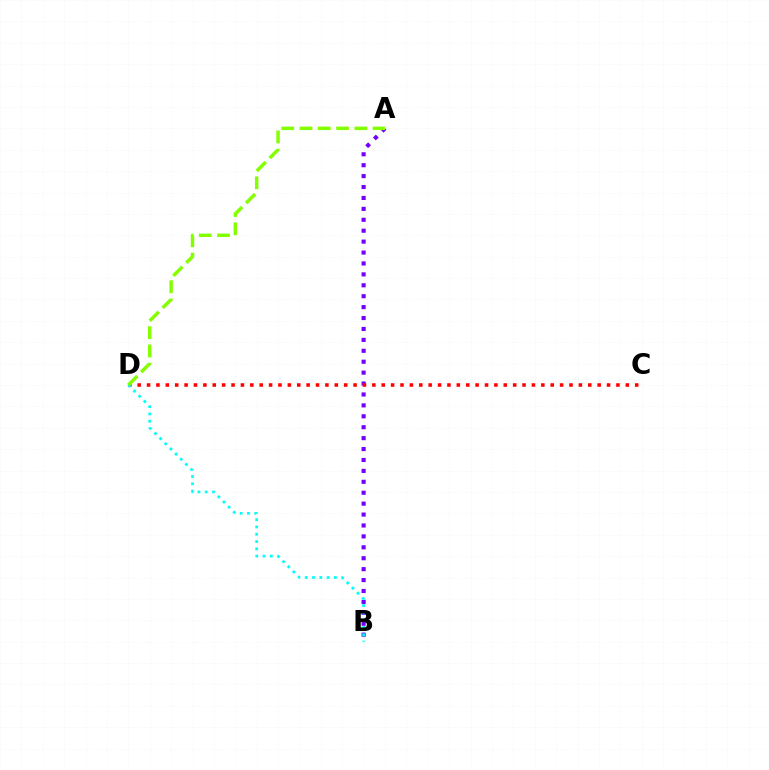{('A', 'B'): [{'color': '#7200ff', 'line_style': 'dotted', 'thickness': 2.97}], ('C', 'D'): [{'color': '#ff0000', 'line_style': 'dotted', 'thickness': 2.55}], ('B', 'D'): [{'color': '#00fff6', 'line_style': 'dotted', 'thickness': 1.98}], ('A', 'D'): [{'color': '#84ff00', 'line_style': 'dashed', 'thickness': 2.48}]}